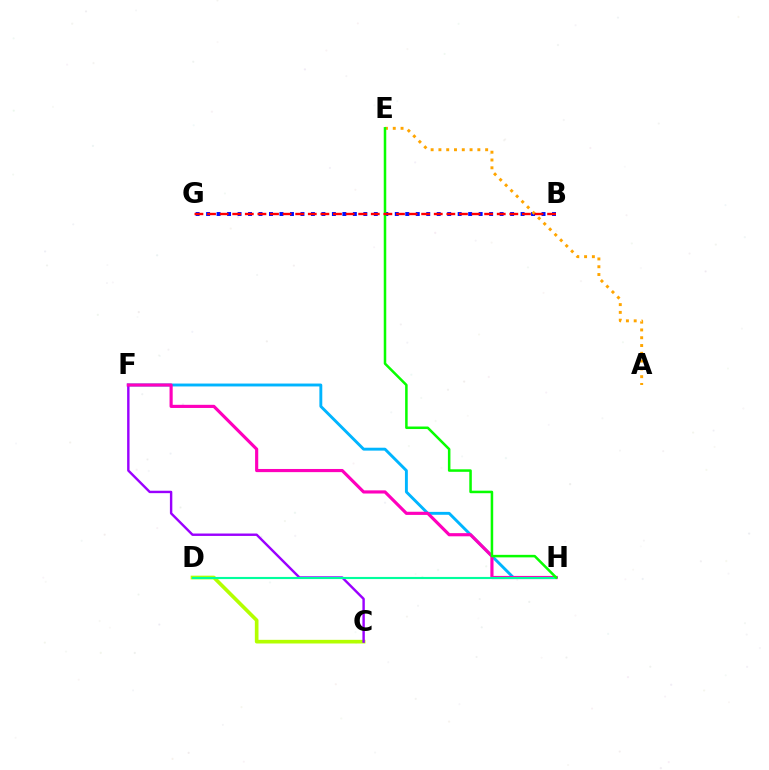{('F', 'H'): [{'color': '#00b5ff', 'line_style': 'solid', 'thickness': 2.09}, {'color': '#ff00bd', 'line_style': 'solid', 'thickness': 2.27}], ('C', 'D'): [{'color': '#b3ff00', 'line_style': 'solid', 'thickness': 2.63}], ('C', 'F'): [{'color': '#9b00ff', 'line_style': 'solid', 'thickness': 1.74}], ('B', 'G'): [{'color': '#0010ff', 'line_style': 'dotted', 'thickness': 2.85}, {'color': '#ff0000', 'line_style': 'dashed', 'thickness': 1.71}], ('A', 'E'): [{'color': '#ffa500', 'line_style': 'dotted', 'thickness': 2.12}], ('D', 'H'): [{'color': '#00ff9d', 'line_style': 'solid', 'thickness': 1.54}], ('E', 'H'): [{'color': '#08ff00', 'line_style': 'solid', 'thickness': 1.82}]}